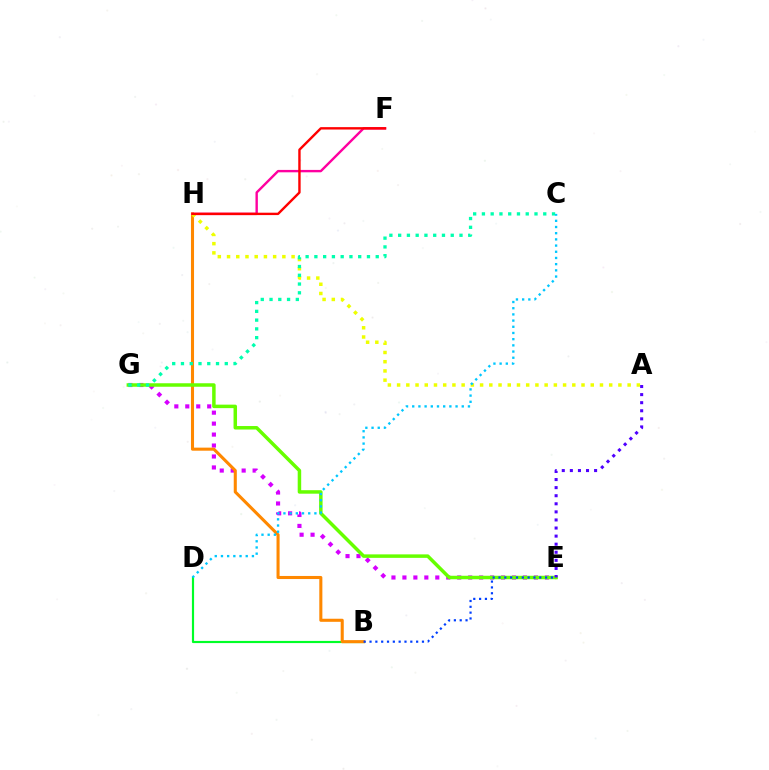{('E', 'G'): [{'color': '#d600ff', 'line_style': 'dotted', 'thickness': 2.98}, {'color': '#66ff00', 'line_style': 'solid', 'thickness': 2.51}], ('B', 'D'): [{'color': '#00ff27', 'line_style': 'solid', 'thickness': 1.56}], ('B', 'H'): [{'color': '#ff8800', 'line_style': 'solid', 'thickness': 2.21}], ('F', 'H'): [{'color': '#ff00a0', 'line_style': 'solid', 'thickness': 1.73}, {'color': '#ff0000', 'line_style': 'solid', 'thickness': 1.72}], ('A', 'H'): [{'color': '#eeff00', 'line_style': 'dotted', 'thickness': 2.51}], ('B', 'E'): [{'color': '#003fff', 'line_style': 'dotted', 'thickness': 1.58}], ('C', 'G'): [{'color': '#00ffaf', 'line_style': 'dotted', 'thickness': 2.38}], ('C', 'D'): [{'color': '#00c7ff', 'line_style': 'dotted', 'thickness': 1.68}], ('A', 'E'): [{'color': '#4f00ff', 'line_style': 'dotted', 'thickness': 2.2}]}